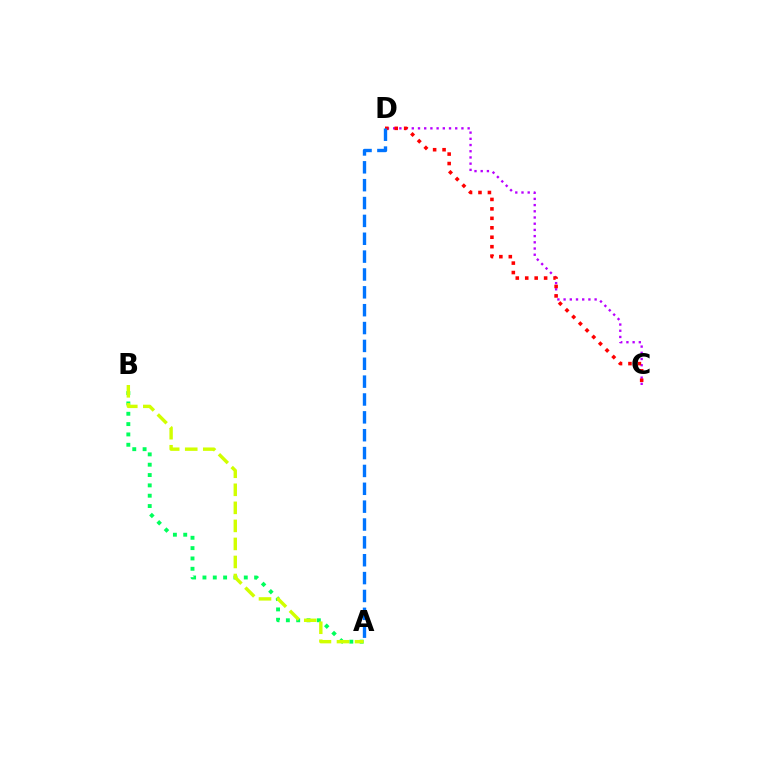{('A', 'B'): [{'color': '#00ff5c', 'line_style': 'dotted', 'thickness': 2.81}, {'color': '#d1ff00', 'line_style': 'dashed', 'thickness': 2.45}], ('C', 'D'): [{'color': '#b900ff', 'line_style': 'dotted', 'thickness': 1.69}, {'color': '#ff0000', 'line_style': 'dotted', 'thickness': 2.57}], ('A', 'D'): [{'color': '#0074ff', 'line_style': 'dashed', 'thickness': 2.43}]}